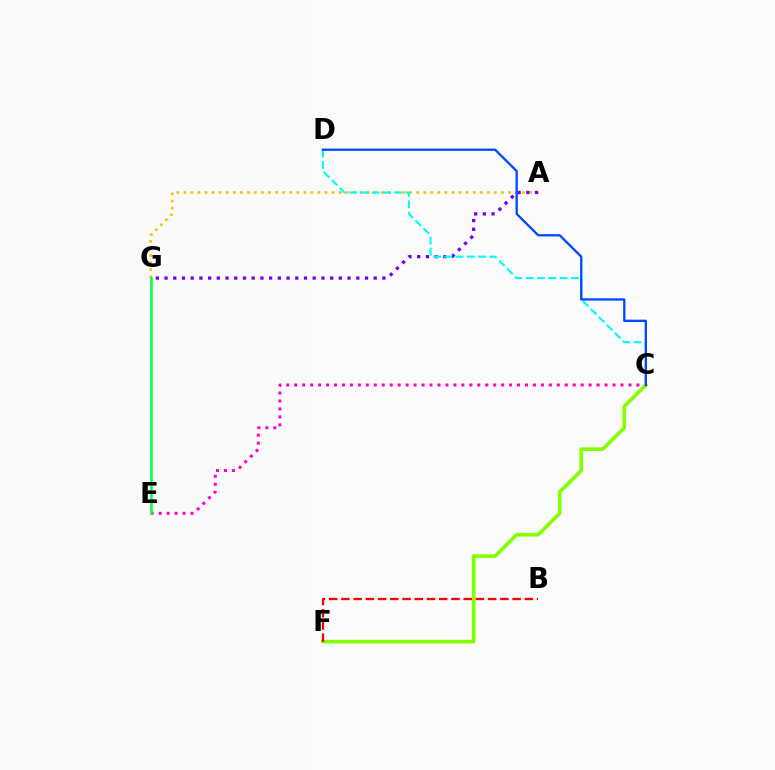{('A', 'G'): [{'color': '#ffbd00', 'line_style': 'dotted', 'thickness': 1.92}, {'color': '#7200ff', 'line_style': 'dotted', 'thickness': 2.37}], ('C', 'E'): [{'color': '#ff00cf', 'line_style': 'dotted', 'thickness': 2.16}], ('C', 'D'): [{'color': '#00fff6', 'line_style': 'dashed', 'thickness': 1.53}, {'color': '#004bff', 'line_style': 'solid', 'thickness': 1.67}], ('C', 'F'): [{'color': '#84ff00', 'line_style': 'solid', 'thickness': 2.62}], ('E', 'G'): [{'color': '#00ff39', 'line_style': 'solid', 'thickness': 1.81}], ('B', 'F'): [{'color': '#ff0000', 'line_style': 'dashed', 'thickness': 1.66}]}